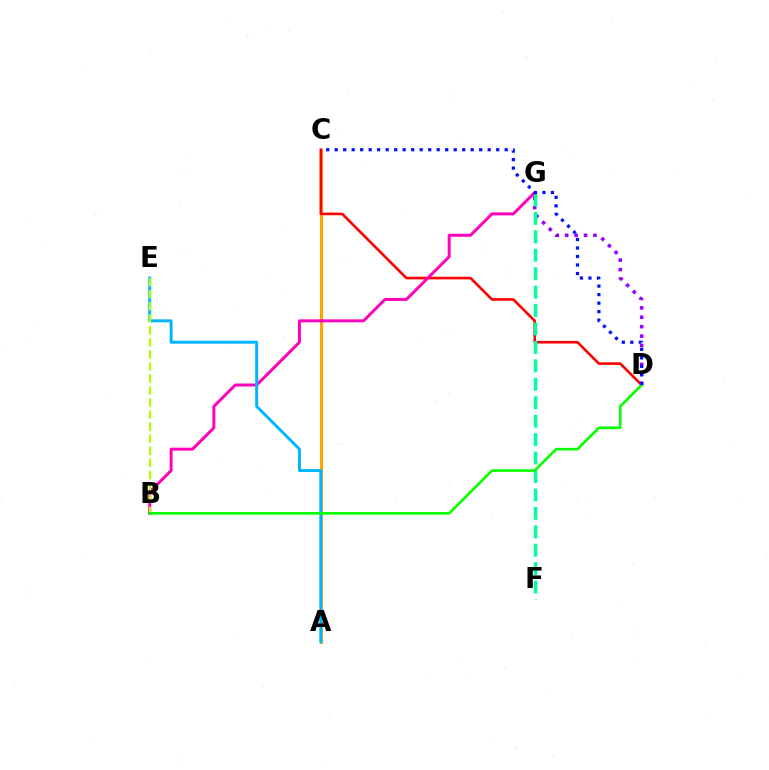{('A', 'C'): [{'color': '#ffa500', 'line_style': 'solid', 'thickness': 2.27}], ('C', 'D'): [{'color': '#ff0000', 'line_style': 'solid', 'thickness': 1.87}, {'color': '#0010ff', 'line_style': 'dotted', 'thickness': 2.31}], ('D', 'G'): [{'color': '#9b00ff', 'line_style': 'dotted', 'thickness': 2.56}], ('F', 'G'): [{'color': '#00ff9d', 'line_style': 'dashed', 'thickness': 2.5}], ('B', 'G'): [{'color': '#ff00bd', 'line_style': 'solid', 'thickness': 2.14}], ('A', 'E'): [{'color': '#00b5ff', 'line_style': 'solid', 'thickness': 2.14}], ('B', 'E'): [{'color': '#b3ff00', 'line_style': 'dashed', 'thickness': 1.64}], ('B', 'D'): [{'color': '#08ff00', 'line_style': 'solid', 'thickness': 1.89}]}